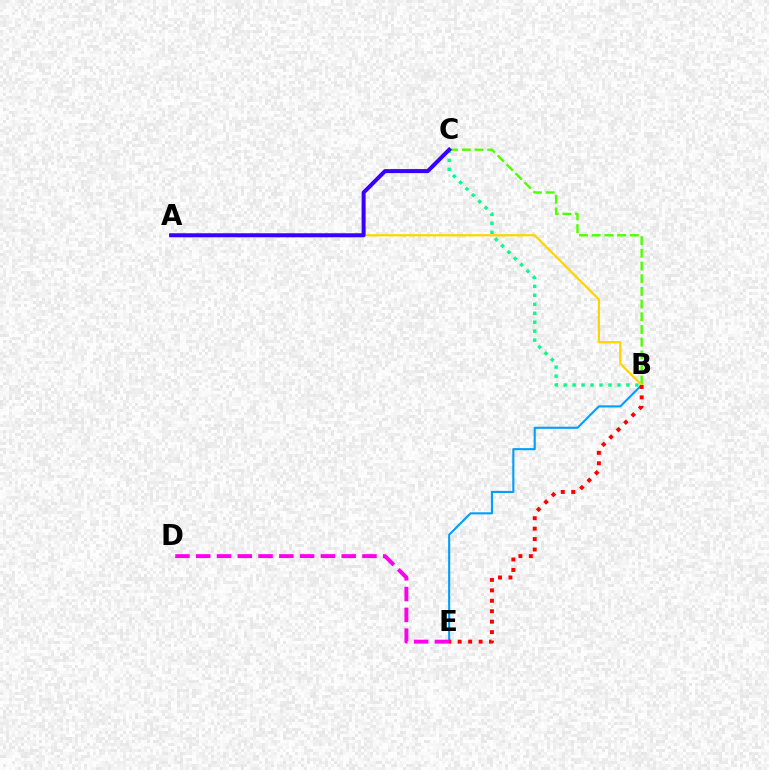{('B', 'E'): [{'color': '#009eff', 'line_style': 'solid', 'thickness': 1.52}, {'color': '#ff0000', 'line_style': 'dotted', 'thickness': 2.84}], ('D', 'E'): [{'color': '#ff00ed', 'line_style': 'dashed', 'thickness': 2.82}], ('B', 'C'): [{'color': '#4fff00', 'line_style': 'dashed', 'thickness': 1.72}, {'color': '#00ff86', 'line_style': 'dotted', 'thickness': 2.44}], ('A', 'B'): [{'color': '#ffd500', 'line_style': 'solid', 'thickness': 1.61}], ('A', 'C'): [{'color': '#3700ff', 'line_style': 'solid', 'thickness': 2.89}]}